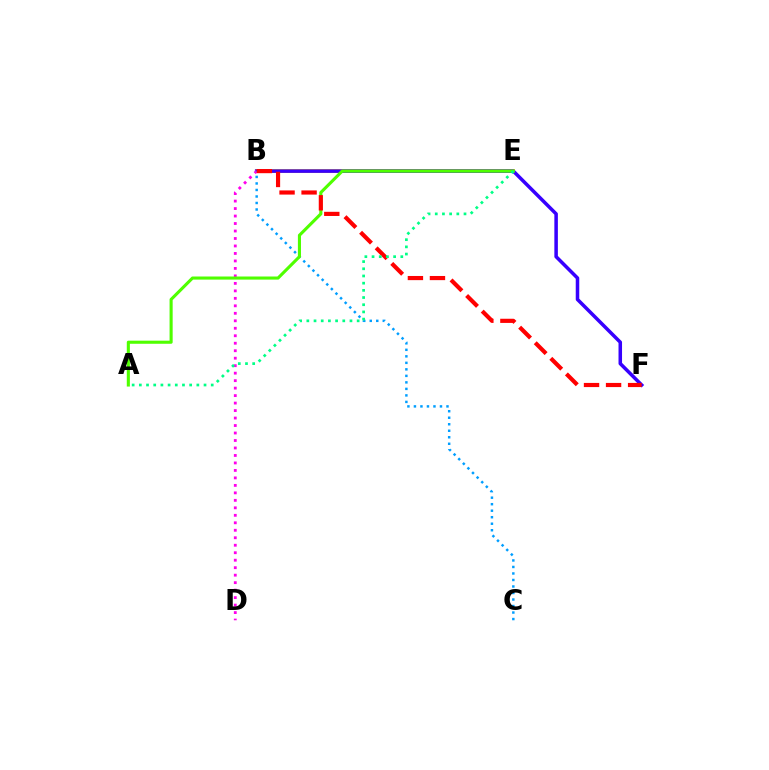{('B', 'E'): [{'color': '#ffd500', 'line_style': 'solid', 'thickness': 2.77}], ('B', 'F'): [{'color': '#3700ff', 'line_style': 'solid', 'thickness': 2.54}, {'color': '#ff0000', 'line_style': 'dashed', 'thickness': 2.99}], ('B', 'D'): [{'color': '#ff00ed', 'line_style': 'dotted', 'thickness': 2.03}], ('B', 'C'): [{'color': '#009eff', 'line_style': 'dotted', 'thickness': 1.77}], ('A', 'E'): [{'color': '#4fff00', 'line_style': 'solid', 'thickness': 2.23}, {'color': '#00ff86', 'line_style': 'dotted', 'thickness': 1.95}]}